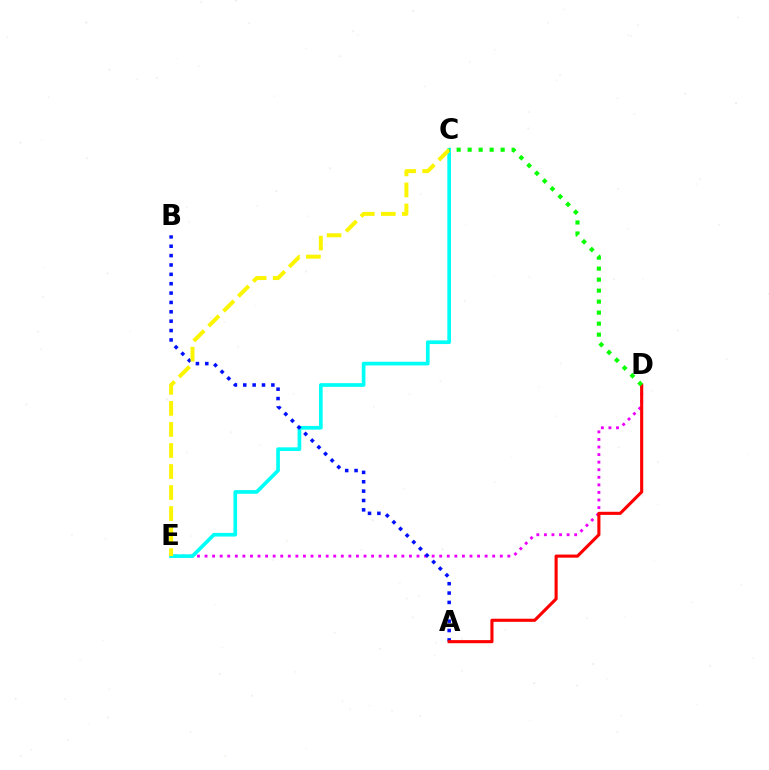{('D', 'E'): [{'color': '#ee00ff', 'line_style': 'dotted', 'thickness': 2.06}], ('C', 'E'): [{'color': '#00fff6', 'line_style': 'solid', 'thickness': 2.64}, {'color': '#fcf500', 'line_style': 'dashed', 'thickness': 2.86}], ('A', 'B'): [{'color': '#0010ff', 'line_style': 'dotted', 'thickness': 2.55}], ('A', 'D'): [{'color': '#ff0000', 'line_style': 'solid', 'thickness': 2.24}], ('C', 'D'): [{'color': '#08ff00', 'line_style': 'dotted', 'thickness': 2.99}]}